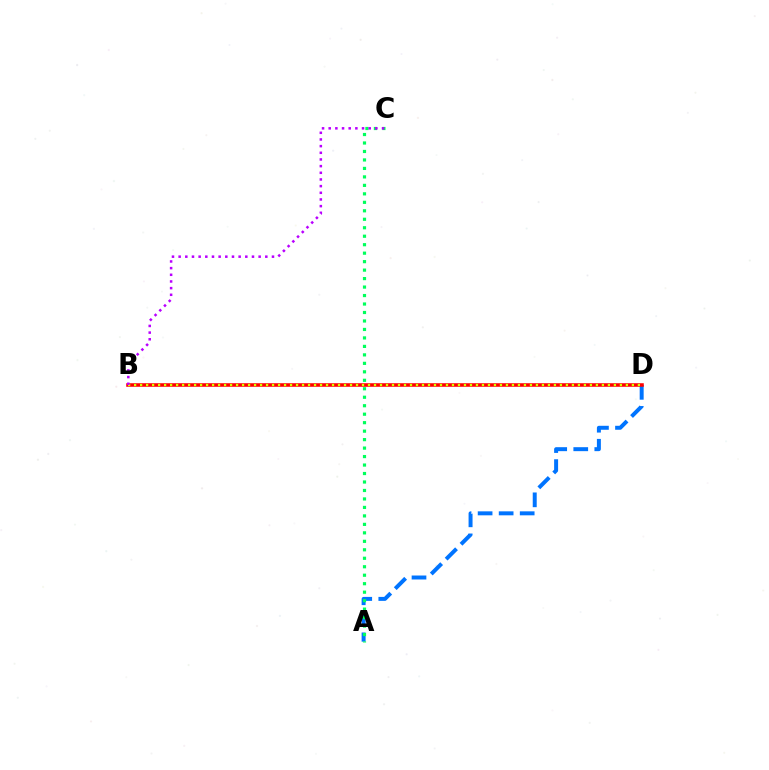{('A', 'D'): [{'color': '#0074ff', 'line_style': 'dashed', 'thickness': 2.86}], ('B', 'D'): [{'color': '#ff0000', 'line_style': 'solid', 'thickness': 2.56}, {'color': '#d1ff00', 'line_style': 'dotted', 'thickness': 1.63}], ('A', 'C'): [{'color': '#00ff5c', 'line_style': 'dotted', 'thickness': 2.3}], ('B', 'C'): [{'color': '#b900ff', 'line_style': 'dotted', 'thickness': 1.81}]}